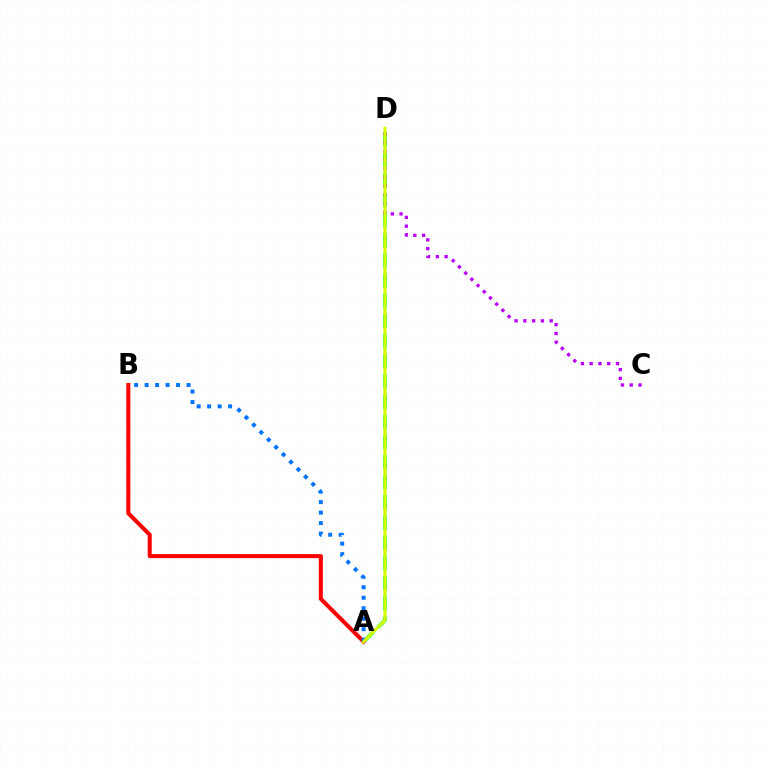{('A', 'D'): [{'color': '#00ff5c', 'line_style': 'dashed', 'thickness': 2.74}, {'color': '#d1ff00', 'line_style': 'solid', 'thickness': 2.24}], ('A', 'B'): [{'color': '#ff0000', 'line_style': 'solid', 'thickness': 2.91}, {'color': '#0074ff', 'line_style': 'dotted', 'thickness': 2.85}], ('C', 'D'): [{'color': '#b900ff', 'line_style': 'dotted', 'thickness': 2.38}]}